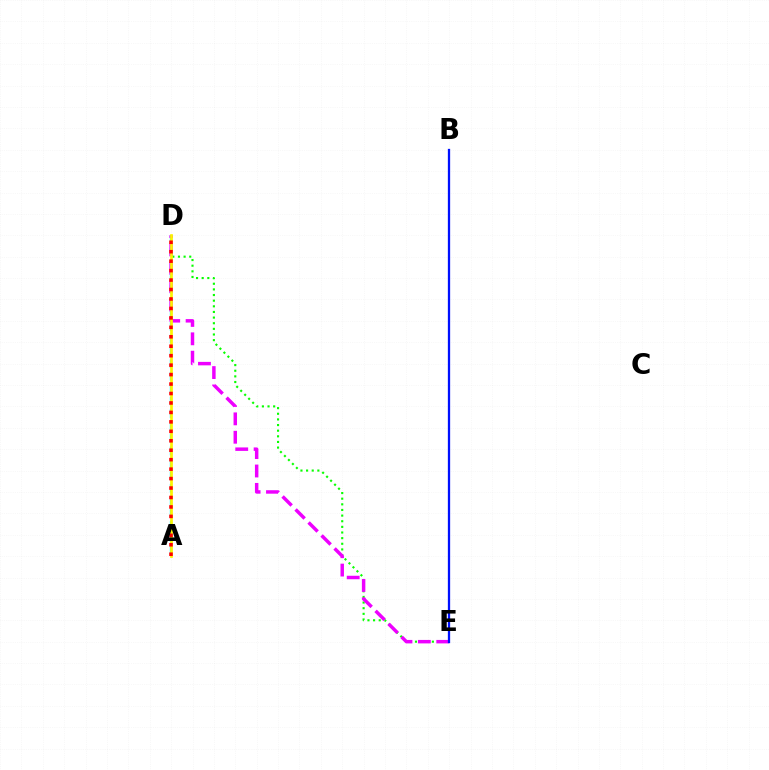{('A', 'D'): [{'color': '#00fff6', 'line_style': 'dashed', 'thickness': 1.69}, {'color': '#fcf500', 'line_style': 'solid', 'thickness': 1.94}, {'color': '#ff0000', 'line_style': 'dotted', 'thickness': 2.57}], ('D', 'E'): [{'color': '#08ff00', 'line_style': 'dotted', 'thickness': 1.53}, {'color': '#ee00ff', 'line_style': 'dashed', 'thickness': 2.5}], ('B', 'E'): [{'color': '#0010ff', 'line_style': 'solid', 'thickness': 1.65}]}